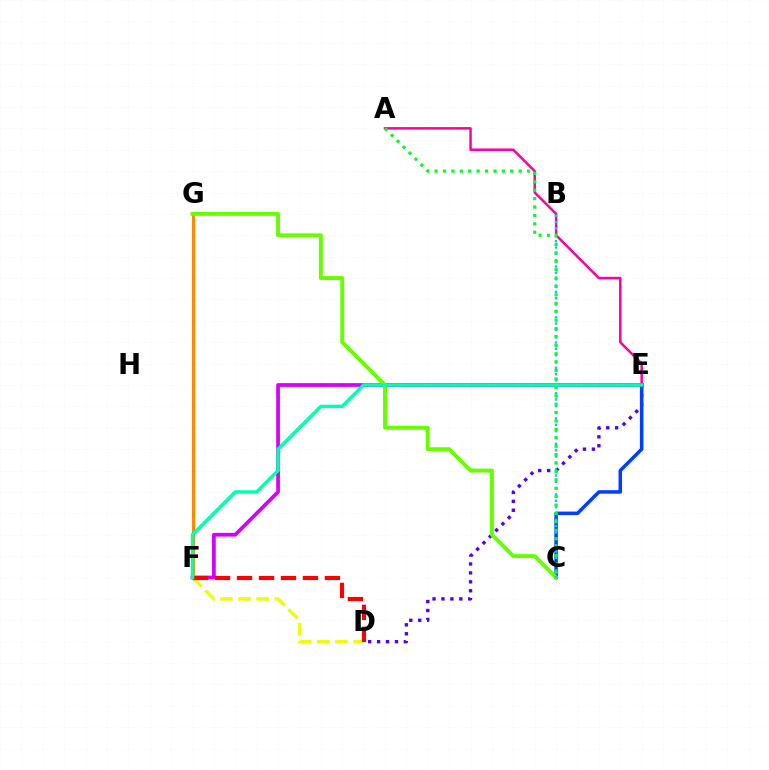{('E', 'F'): [{'color': '#d600ff', 'line_style': 'solid', 'thickness': 2.7}, {'color': '#00ffaf', 'line_style': 'solid', 'thickness': 2.48}], ('D', 'E'): [{'color': '#4f00ff', 'line_style': 'dotted', 'thickness': 2.43}], ('C', 'E'): [{'color': '#003fff', 'line_style': 'solid', 'thickness': 2.55}], ('A', 'E'): [{'color': '#ff00a0', 'line_style': 'solid', 'thickness': 1.8}], ('D', 'F'): [{'color': '#eeff00', 'line_style': 'dashed', 'thickness': 2.47}, {'color': '#ff0000', 'line_style': 'dashed', 'thickness': 2.99}], ('F', 'G'): [{'color': '#ff8800', 'line_style': 'solid', 'thickness': 2.27}], ('C', 'G'): [{'color': '#66ff00', 'line_style': 'solid', 'thickness': 2.8}], ('B', 'C'): [{'color': '#00c7ff', 'line_style': 'dotted', 'thickness': 1.72}], ('A', 'C'): [{'color': '#00ff27', 'line_style': 'dotted', 'thickness': 2.28}]}